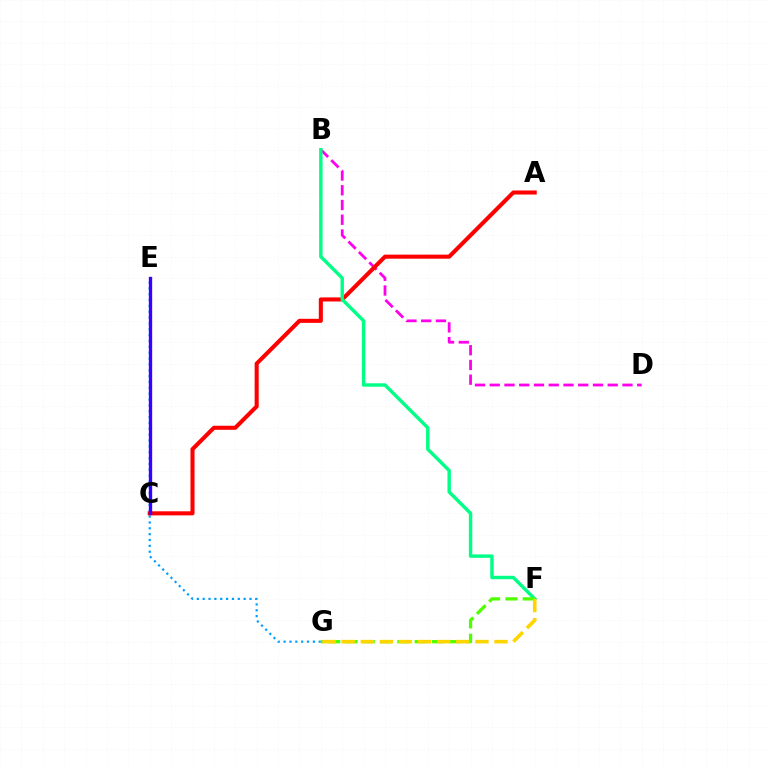{('E', 'G'): [{'color': '#009eff', 'line_style': 'dotted', 'thickness': 1.59}], ('B', 'D'): [{'color': '#ff00ed', 'line_style': 'dashed', 'thickness': 2.0}], ('A', 'C'): [{'color': '#ff0000', 'line_style': 'solid', 'thickness': 2.93}], ('B', 'F'): [{'color': '#00ff86', 'line_style': 'solid', 'thickness': 2.46}], ('F', 'G'): [{'color': '#4fff00', 'line_style': 'dashed', 'thickness': 2.35}, {'color': '#ffd500', 'line_style': 'dashed', 'thickness': 2.6}], ('C', 'E'): [{'color': '#3700ff', 'line_style': 'solid', 'thickness': 2.4}]}